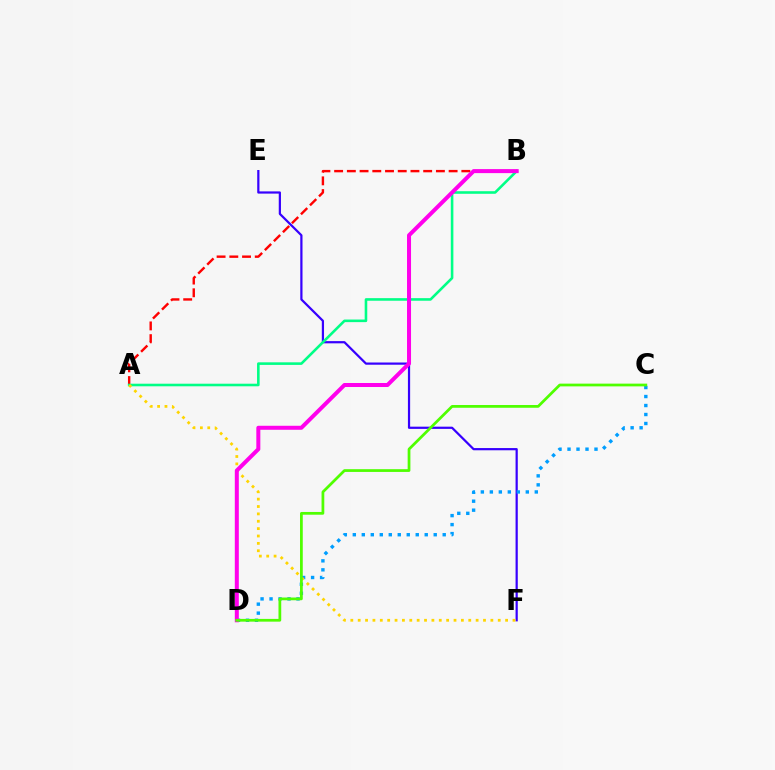{('A', 'B'): [{'color': '#ff0000', 'line_style': 'dashed', 'thickness': 1.73}, {'color': '#00ff86', 'line_style': 'solid', 'thickness': 1.86}], ('E', 'F'): [{'color': '#3700ff', 'line_style': 'solid', 'thickness': 1.6}], ('C', 'D'): [{'color': '#009eff', 'line_style': 'dotted', 'thickness': 2.44}, {'color': '#4fff00', 'line_style': 'solid', 'thickness': 1.98}], ('A', 'F'): [{'color': '#ffd500', 'line_style': 'dotted', 'thickness': 2.0}], ('B', 'D'): [{'color': '#ff00ed', 'line_style': 'solid', 'thickness': 2.88}]}